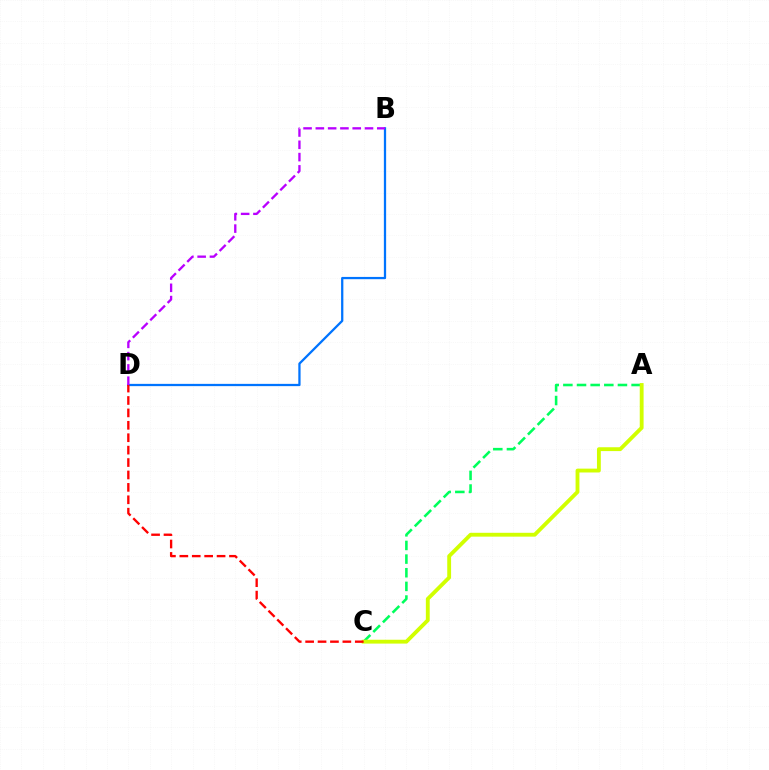{('A', 'C'): [{'color': '#00ff5c', 'line_style': 'dashed', 'thickness': 1.85}, {'color': '#d1ff00', 'line_style': 'solid', 'thickness': 2.77}], ('B', 'D'): [{'color': '#0074ff', 'line_style': 'solid', 'thickness': 1.63}, {'color': '#b900ff', 'line_style': 'dashed', 'thickness': 1.67}], ('C', 'D'): [{'color': '#ff0000', 'line_style': 'dashed', 'thickness': 1.69}]}